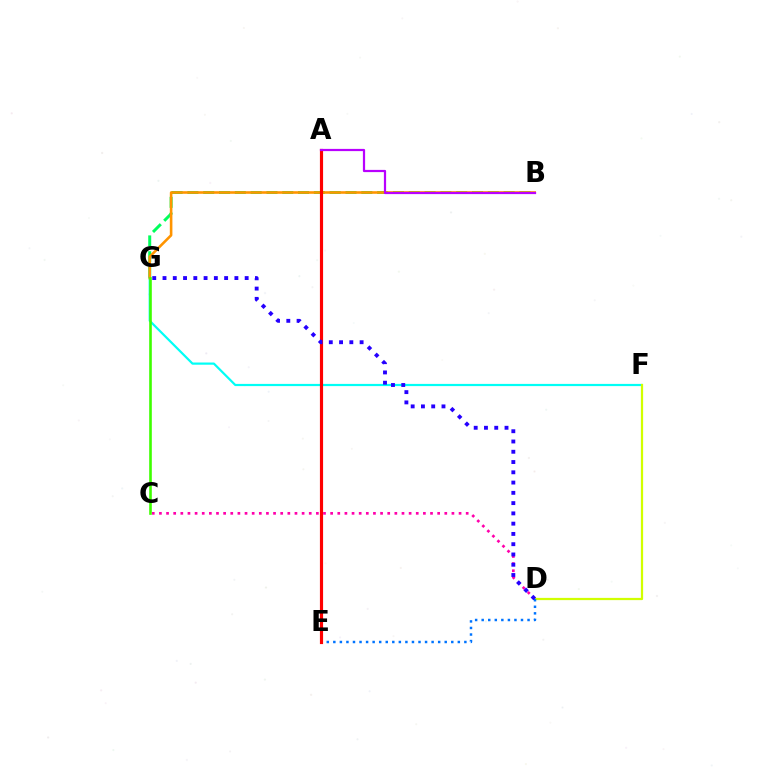{('B', 'G'): [{'color': '#00ff5c', 'line_style': 'dashed', 'thickness': 2.15}, {'color': '#ff9400', 'line_style': 'solid', 'thickness': 1.87}], ('C', 'D'): [{'color': '#ff00ac', 'line_style': 'dotted', 'thickness': 1.94}], ('F', 'G'): [{'color': '#00fff6', 'line_style': 'solid', 'thickness': 1.59}], ('D', 'F'): [{'color': '#d1ff00', 'line_style': 'solid', 'thickness': 1.61}], ('D', 'E'): [{'color': '#0074ff', 'line_style': 'dotted', 'thickness': 1.78}], ('C', 'G'): [{'color': '#3dff00', 'line_style': 'solid', 'thickness': 1.88}], ('A', 'E'): [{'color': '#ff0000', 'line_style': 'solid', 'thickness': 2.28}], ('D', 'G'): [{'color': '#2500ff', 'line_style': 'dotted', 'thickness': 2.79}], ('A', 'B'): [{'color': '#b900ff', 'line_style': 'solid', 'thickness': 1.6}]}